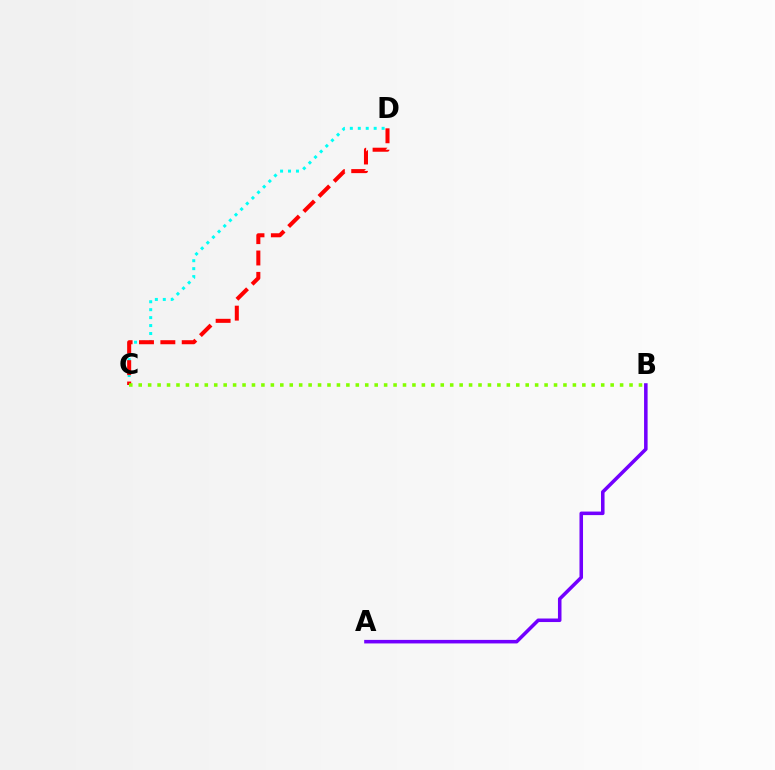{('C', 'D'): [{'color': '#00fff6', 'line_style': 'dotted', 'thickness': 2.16}, {'color': '#ff0000', 'line_style': 'dashed', 'thickness': 2.9}], ('A', 'B'): [{'color': '#7200ff', 'line_style': 'solid', 'thickness': 2.55}], ('B', 'C'): [{'color': '#84ff00', 'line_style': 'dotted', 'thickness': 2.56}]}